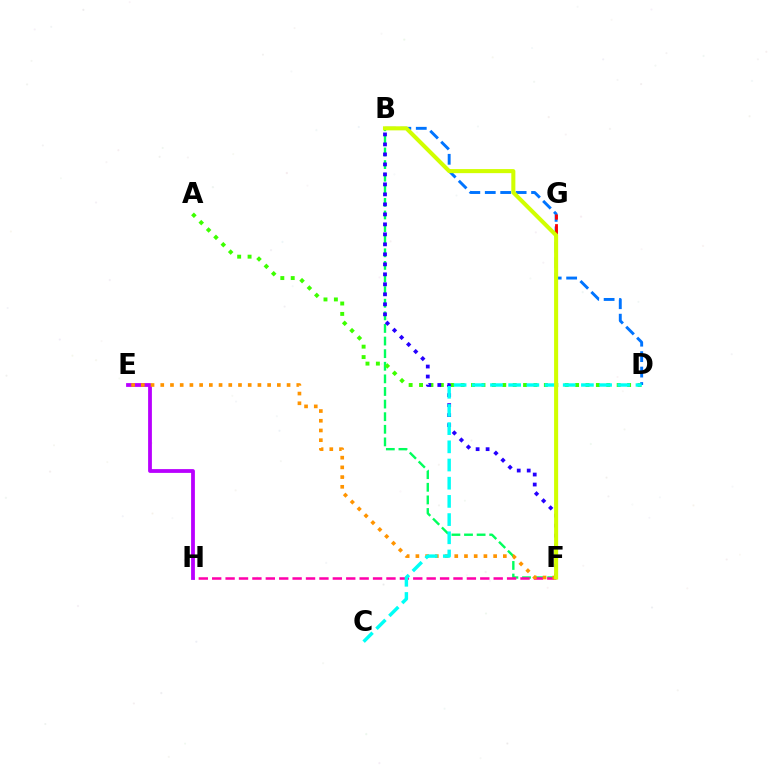{('B', 'F'): [{'color': '#00ff5c', 'line_style': 'dashed', 'thickness': 1.71}, {'color': '#2500ff', 'line_style': 'dotted', 'thickness': 2.72}, {'color': '#d1ff00', 'line_style': 'solid', 'thickness': 2.92}], ('F', 'H'): [{'color': '#ff00ac', 'line_style': 'dashed', 'thickness': 1.82}], ('E', 'H'): [{'color': '#b900ff', 'line_style': 'solid', 'thickness': 2.73}], ('A', 'D'): [{'color': '#3dff00', 'line_style': 'dotted', 'thickness': 2.83}], ('B', 'D'): [{'color': '#0074ff', 'line_style': 'dashed', 'thickness': 2.1}], ('F', 'G'): [{'color': '#ff0000', 'line_style': 'dashed', 'thickness': 2.03}], ('E', 'F'): [{'color': '#ff9400', 'line_style': 'dotted', 'thickness': 2.64}], ('C', 'D'): [{'color': '#00fff6', 'line_style': 'dashed', 'thickness': 2.47}]}